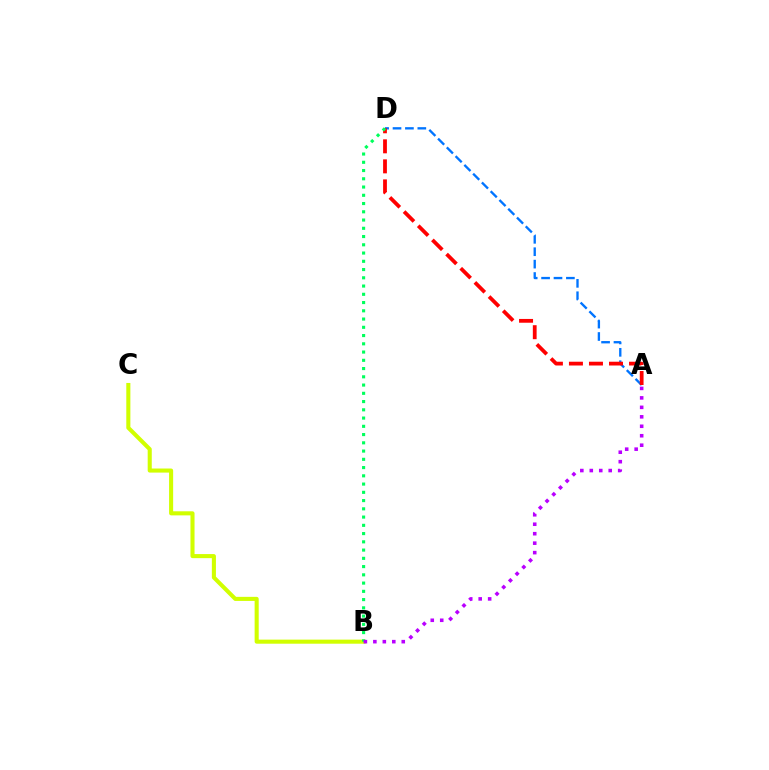{('B', 'C'): [{'color': '#d1ff00', 'line_style': 'solid', 'thickness': 2.94}], ('A', 'D'): [{'color': '#0074ff', 'line_style': 'dashed', 'thickness': 1.68}, {'color': '#ff0000', 'line_style': 'dashed', 'thickness': 2.72}], ('B', 'D'): [{'color': '#00ff5c', 'line_style': 'dotted', 'thickness': 2.24}], ('A', 'B'): [{'color': '#b900ff', 'line_style': 'dotted', 'thickness': 2.57}]}